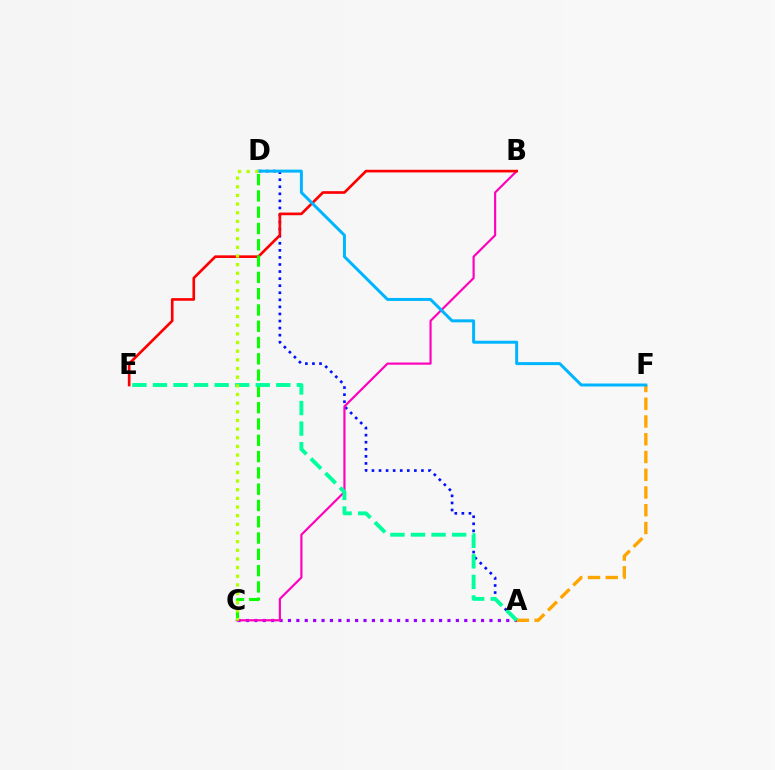{('A', 'C'): [{'color': '#9b00ff', 'line_style': 'dotted', 'thickness': 2.28}], ('A', 'D'): [{'color': '#0010ff', 'line_style': 'dotted', 'thickness': 1.92}], ('A', 'F'): [{'color': '#ffa500', 'line_style': 'dashed', 'thickness': 2.41}], ('B', 'C'): [{'color': '#ff00bd', 'line_style': 'solid', 'thickness': 1.56}], ('B', 'E'): [{'color': '#ff0000', 'line_style': 'solid', 'thickness': 1.92}], ('C', 'D'): [{'color': '#08ff00', 'line_style': 'dashed', 'thickness': 2.21}, {'color': '#b3ff00', 'line_style': 'dotted', 'thickness': 2.35}], ('D', 'F'): [{'color': '#00b5ff', 'line_style': 'solid', 'thickness': 2.15}], ('A', 'E'): [{'color': '#00ff9d', 'line_style': 'dashed', 'thickness': 2.79}]}